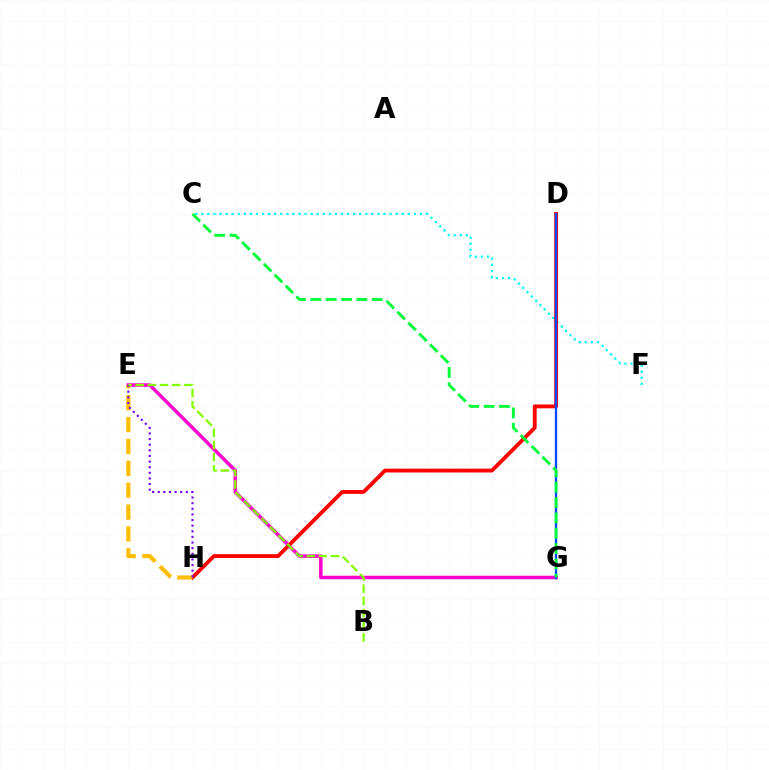{('C', 'F'): [{'color': '#00fff6', 'line_style': 'dotted', 'thickness': 1.65}], ('E', 'G'): [{'color': '#ff00cf', 'line_style': 'solid', 'thickness': 2.53}], ('D', 'H'): [{'color': '#ff0000', 'line_style': 'solid', 'thickness': 2.76}], ('E', 'H'): [{'color': '#ffbd00', 'line_style': 'dashed', 'thickness': 2.97}, {'color': '#7200ff', 'line_style': 'dotted', 'thickness': 1.53}], ('D', 'G'): [{'color': '#004bff', 'line_style': 'solid', 'thickness': 1.67}], ('C', 'G'): [{'color': '#00ff39', 'line_style': 'dashed', 'thickness': 2.08}], ('B', 'E'): [{'color': '#84ff00', 'line_style': 'dashed', 'thickness': 1.65}]}